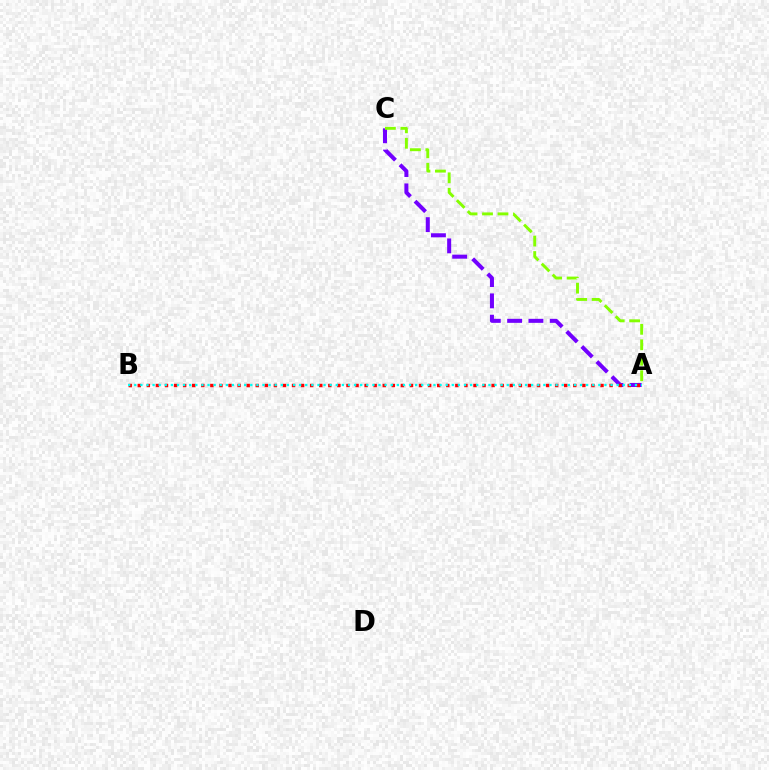{('A', 'C'): [{'color': '#7200ff', 'line_style': 'dashed', 'thickness': 2.9}, {'color': '#84ff00', 'line_style': 'dashed', 'thickness': 2.1}], ('A', 'B'): [{'color': '#ff0000', 'line_style': 'dotted', 'thickness': 2.47}, {'color': '#00fff6', 'line_style': 'dotted', 'thickness': 1.66}]}